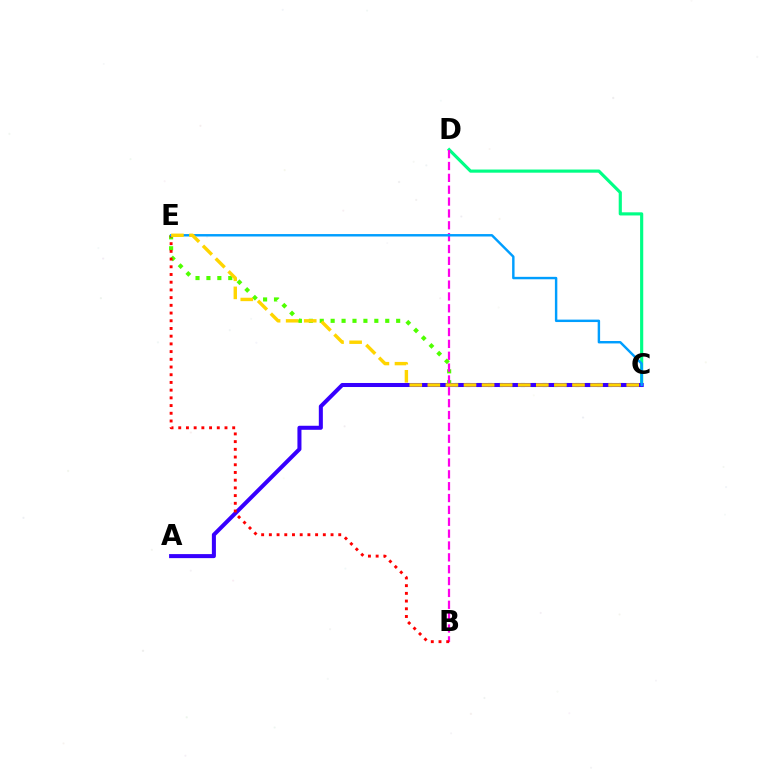{('C', 'E'): [{'color': '#4fff00', 'line_style': 'dotted', 'thickness': 2.97}, {'color': '#009eff', 'line_style': 'solid', 'thickness': 1.75}, {'color': '#ffd500', 'line_style': 'dashed', 'thickness': 2.46}], ('C', 'D'): [{'color': '#00ff86', 'line_style': 'solid', 'thickness': 2.27}], ('B', 'D'): [{'color': '#ff00ed', 'line_style': 'dashed', 'thickness': 1.61}], ('A', 'C'): [{'color': '#3700ff', 'line_style': 'solid', 'thickness': 2.9}], ('B', 'E'): [{'color': '#ff0000', 'line_style': 'dotted', 'thickness': 2.09}]}